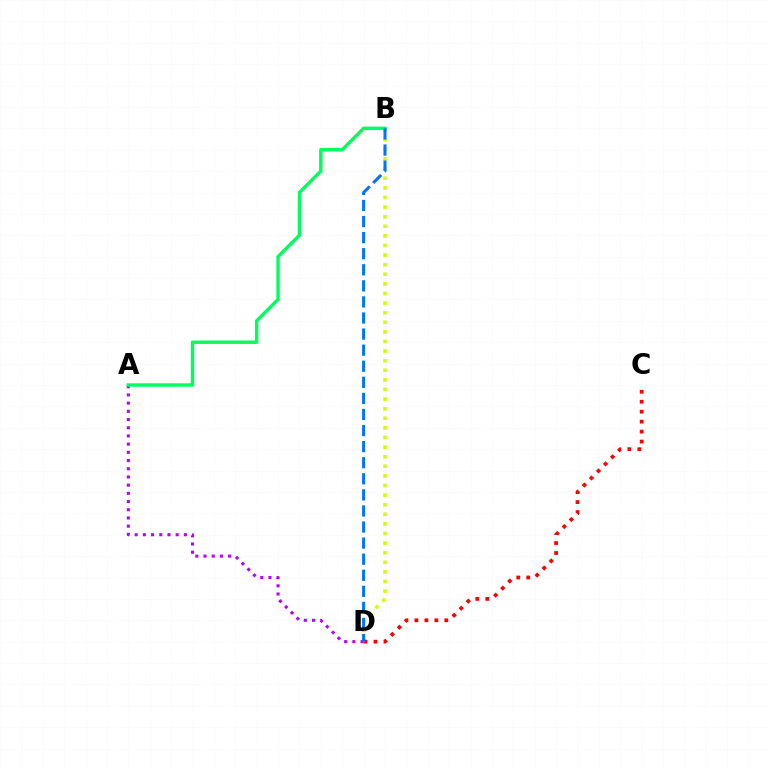{('B', 'D'): [{'color': '#d1ff00', 'line_style': 'dotted', 'thickness': 2.61}, {'color': '#0074ff', 'line_style': 'dashed', 'thickness': 2.18}], ('A', 'D'): [{'color': '#b900ff', 'line_style': 'dotted', 'thickness': 2.23}], ('A', 'B'): [{'color': '#00ff5c', 'line_style': 'solid', 'thickness': 2.45}], ('C', 'D'): [{'color': '#ff0000', 'line_style': 'dotted', 'thickness': 2.71}]}